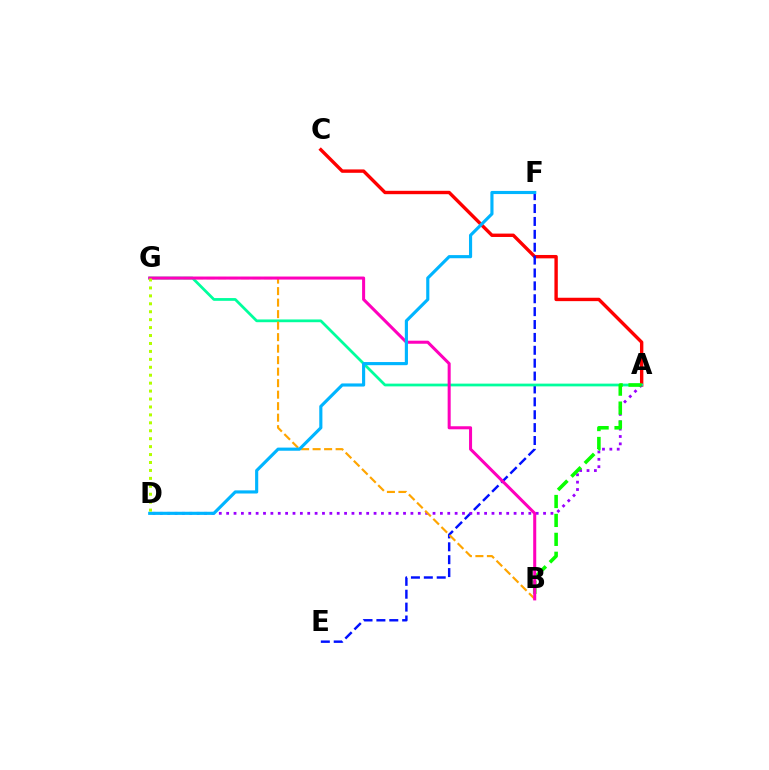{('A', 'C'): [{'color': '#ff0000', 'line_style': 'solid', 'thickness': 2.44}], ('E', 'F'): [{'color': '#0010ff', 'line_style': 'dashed', 'thickness': 1.75}], ('A', 'G'): [{'color': '#00ff9d', 'line_style': 'solid', 'thickness': 1.98}], ('A', 'D'): [{'color': '#9b00ff', 'line_style': 'dotted', 'thickness': 2.0}], ('A', 'B'): [{'color': '#08ff00', 'line_style': 'dashed', 'thickness': 2.57}], ('B', 'G'): [{'color': '#ffa500', 'line_style': 'dashed', 'thickness': 1.56}, {'color': '#ff00bd', 'line_style': 'solid', 'thickness': 2.19}], ('D', 'F'): [{'color': '#00b5ff', 'line_style': 'solid', 'thickness': 2.26}], ('D', 'G'): [{'color': '#b3ff00', 'line_style': 'dotted', 'thickness': 2.16}]}